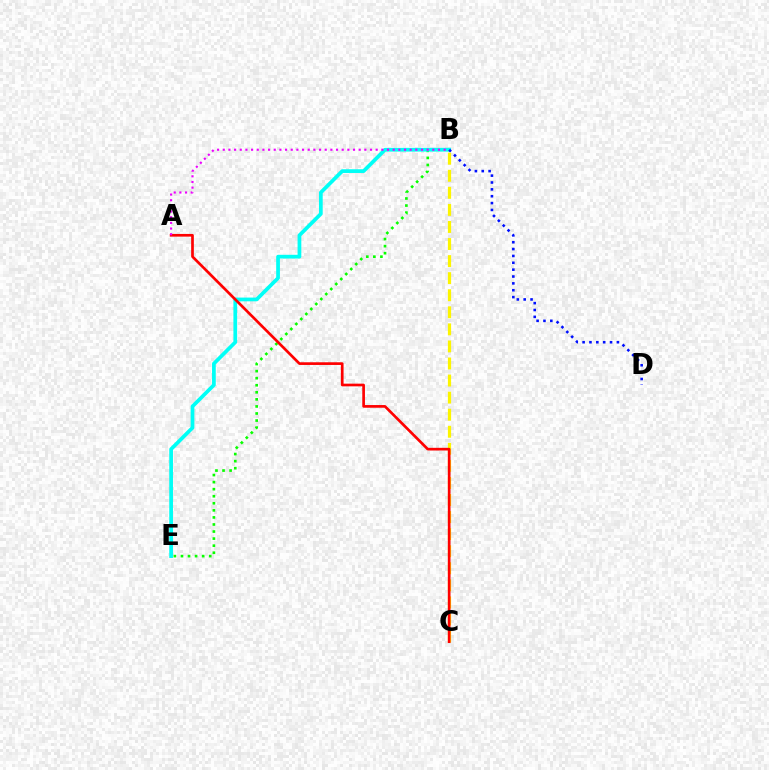{('B', 'C'): [{'color': '#fcf500', 'line_style': 'dashed', 'thickness': 2.32}], ('B', 'E'): [{'color': '#08ff00', 'line_style': 'dotted', 'thickness': 1.92}, {'color': '#00fff6', 'line_style': 'solid', 'thickness': 2.69}], ('A', 'C'): [{'color': '#ff0000', 'line_style': 'solid', 'thickness': 1.93}], ('B', 'D'): [{'color': '#0010ff', 'line_style': 'dotted', 'thickness': 1.86}], ('A', 'B'): [{'color': '#ee00ff', 'line_style': 'dotted', 'thickness': 1.54}]}